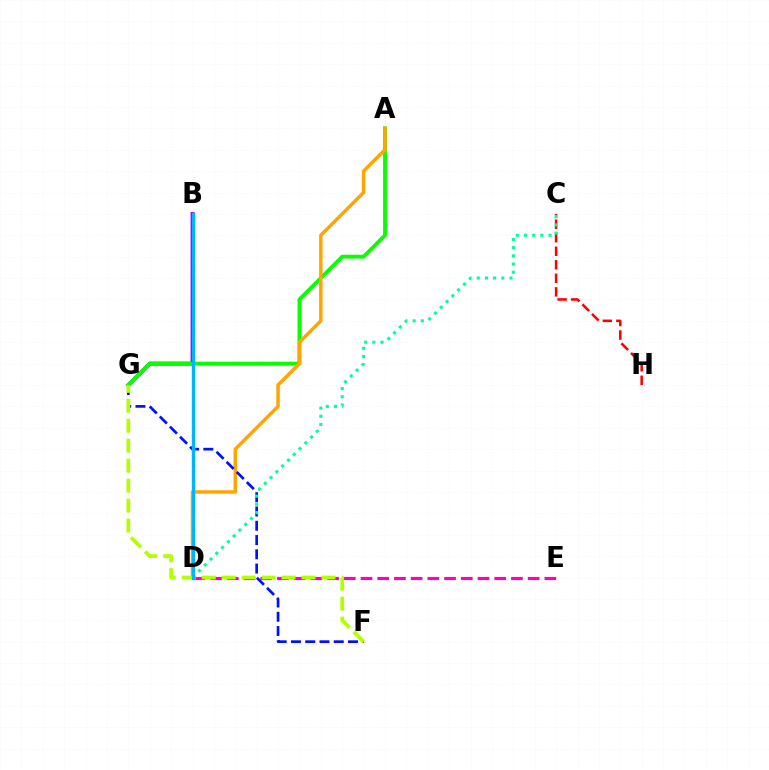{('B', 'G'): [{'color': '#9b00ff', 'line_style': 'solid', 'thickness': 2.76}], ('A', 'G'): [{'color': '#08ff00', 'line_style': 'solid', 'thickness': 2.76}], ('A', 'D'): [{'color': '#ffa500', 'line_style': 'solid', 'thickness': 2.49}], ('C', 'H'): [{'color': '#ff0000', 'line_style': 'dashed', 'thickness': 1.84}], ('D', 'E'): [{'color': '#ff00bd', 'line_style': 'dashed', 'thickness': 2.27}], ('F', 'G'): [{'color': '#0010ff', 'line_style': 'dashed', 'thickness': 1.94}, {'color': '#b3ff00', 'line_style': 'dashed', 'thickness': 2.71}], ('C', 'D'): [{'color': '#00ff9d', 'line_style': 'dotted', 'thickness': 2.22}], ('B', 'D'): [{'color': '#00b5ff', 'line_style': 'solid', 'thickness': 2.42}]}